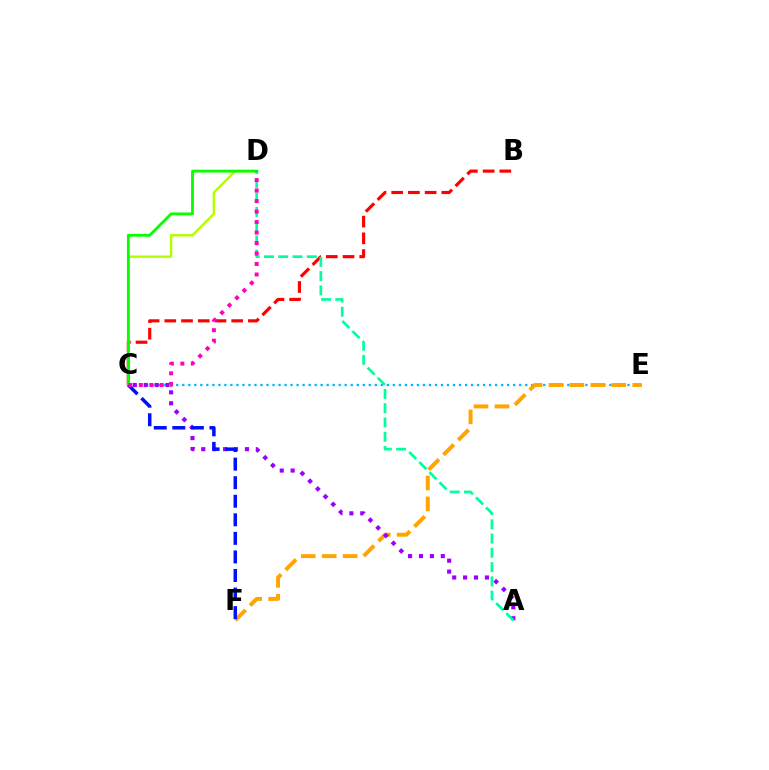{('B', 'C'): [{'color': '#ff0000', 'line_style': 'dashed', 'thickness': 2.27}], ('C', 'D'): [{'color': '#b3ff00', 'line_style': 'solid', 'thickness': 1.75}, {'color': '#08ff00', 'line_style': 'solid', 'thickness': 2.04}, {'color': '#ff00bd', 'line_style': 'dotted', 'thickness': 2.85}], ('C', 'E'): [{'color': '#00b5ff', 'line_style': 'dotted', 'thickness': 1.63}], ('E', 'F'): [{'color': '#ffa500', 'line_style': 'dashed', 'thickness': 2.85}], ('A', 'C'): [{'color': '#9b00ff', 'line_style': 'dotted', 'thickness': 2.97}], ('C', 'F'): [{'color': '#0010ff', 'line_style': 'dashed', 'thickness': 2.52}], ('A', 'D'): [{'color': '#00ff9d', 'line_style': 'dashed', 'thickness': 1.94}]}